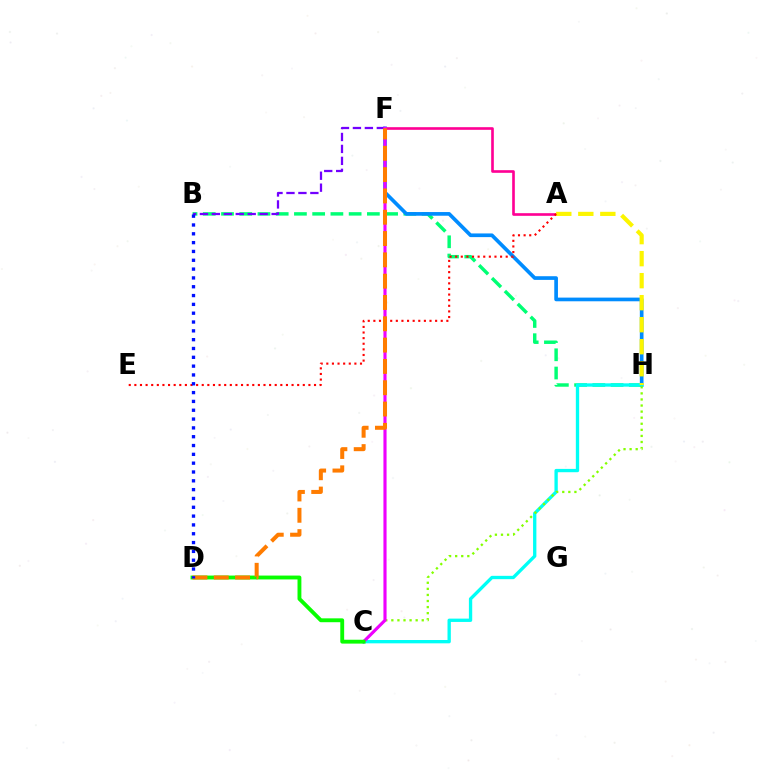{('B', 'H'): [{'color': '#00ff74', 'line_style': 'dashed', 'thickness': 2.48}], ('F', 'H'): [{'color': '#008cff', 'line_style': 'solid', 'thickness': 2.65}], ('C', 'H'): [{'color': '#00fff6', 'line_style': 'solid', 'thickness': 2.39}, {'color': '#84ff00', 'line_style': 'dotted', 'thickness': 1.65}], ('B', 'F'): [{'color': '#7200ff', 'line_style': 'dashed', 'thickness': 1.62}], ('A', 'F'): [{'color': '#ff0094', 'line_style': 'solid', 'thickness': 1.9}], ('C', 'F'): [{'color': '#ee00ff', 'line_style': 'solid', 'thickness': 2.26}], ('A', 'H'): [{'color': '#fcf500', 'line_style': 'dashed', 'thickness': 2.99}], ('A', 'E'): [{'color': '#ff0000', 'line_style': 'dotted', 'thickness': 1.53}], ('C', 'D'): [{'color': '#08ff00', 'line_style': 'solid', 'thickness': 2.79}], ('D', 'F'): [{'color': '#ff7c00', 'line_style': 'dashed', 'thickness': 2.9}], ('B', 'D'): [{'color': '#0010ff', 'line_style': 'dotted', 'thickness': 2.4}]}